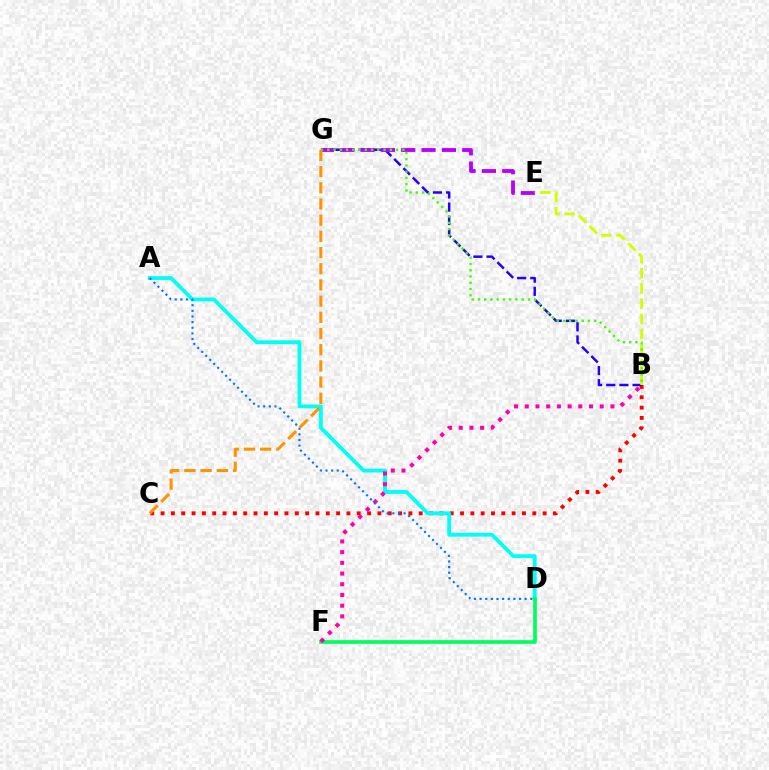{('B', 'C'): [{'color': '#ff0000', 'line_style': 'dotted', 'thickness': 2.81}], ('A', 'D'): [{'color': '#00fff6', 'line_style': 'solid', 'thickness': 2.75}, {'color': '#0074ff', 'line_style': 'dotted', 'thickness': 1.53}], ('D', 'F'): [{'color': '#00ff5c', 'line_style': 'solid', 'thickness': 2.64}], ('B', 'G'): [{'color': '#2500ff', 'line_style': 'dashed', 'thickness': 1.79}, {'color': '#3dff00', 'line_style': 'dotted', 'thickness': 1.7}], ('E', 'G'): [{'color': '#b900ff', 'line_style': 'dashed', 'thickness': 2.76}], ('B', 'F'): [{'color': '#ff00ac', 'line_style': 'dotted', 'thickness': 2.91}], ('B', 'E'): [{'color': '#d1ff00', 'line_style': 'dashed', 'thickness': 2.07}], ('C', 'G'): [{'color': '#ff9400', 'line_style': 'dashed', 'thickness': 2.2}]}